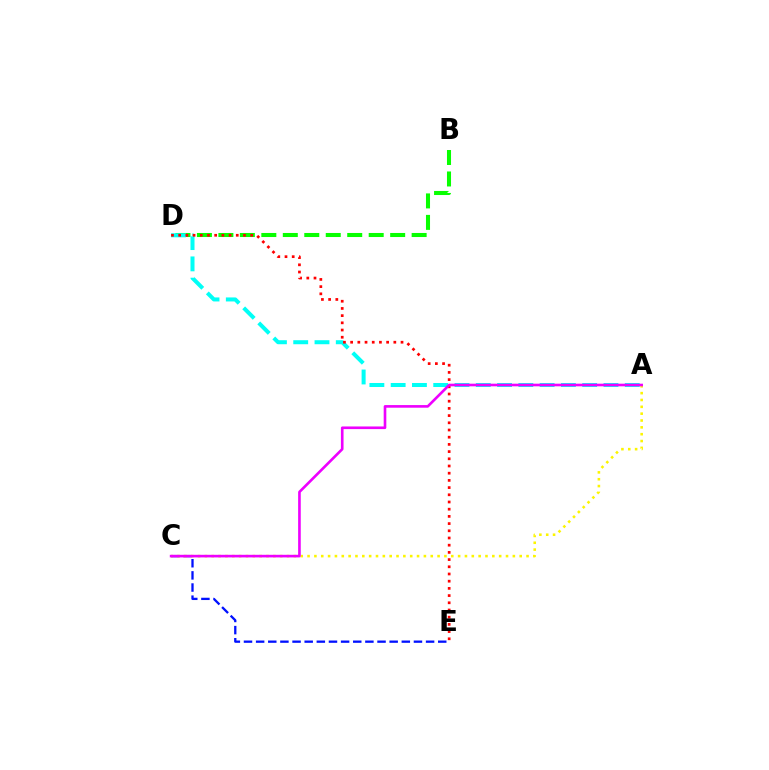{('C', 'E'): [{'color': '#0010ff', 'line_style': 'dashed', 'thickness': 1.65}], ('B', 'D'): [{'color': '#08ff00', 'line_style': 'dashed', 'thickness': 2.92}], ('A', 'C'): [{'color': '#fcf500', 'line_style': 'dotted', 'thickness': 1.86}, {'color': '#ee00ff', 'line_style': 'solid', 'thickness': 1.9}], ('A', 'D'): [{'color': '#00fff6', 'line_style': 'dashed', 'thickness': 2.89}], ('D', 'E'): [{'color': '#ff0000', 'line_style': 'dotted', 'thickness': 1.96}]}